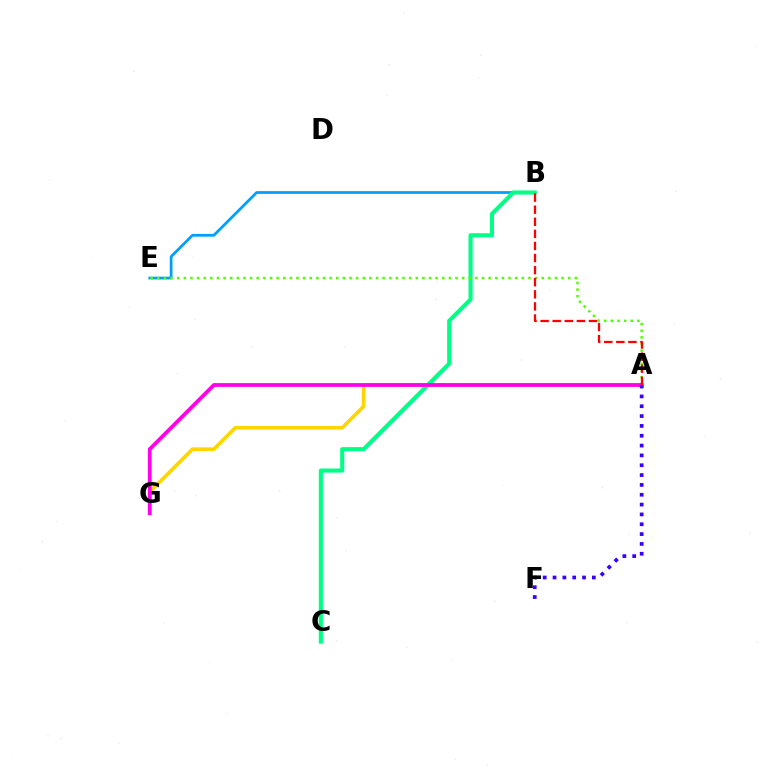{('B', 'E'): [{'color': '#009eff', 'line_style': 'solid', 'thickness': 1.98}], ('B', 'C'): [{'color': '#00ff86', 'line_style': 'solid', 'thickness': 2.95}], ('A', 'G'): [{'color': '#ffd500', 'line_style': 'solid', 'thickness': 2.61}, {'color': '#ff00ed', 'line_style': 'solid', 'thickness': 2.71}], ('A', 'E'): [{'color': '#4fff00', 'line_style': 'dotted', 'thickness': 1.8}], ('A', 'F'): [{'color': '#3700ff', 'line_style': 'dotted', 'thickness': 2.67}], ('A', 'B'): [{'color': '#ff0000', 'line_style': 'dashed', 'thickness': 1.64}]}